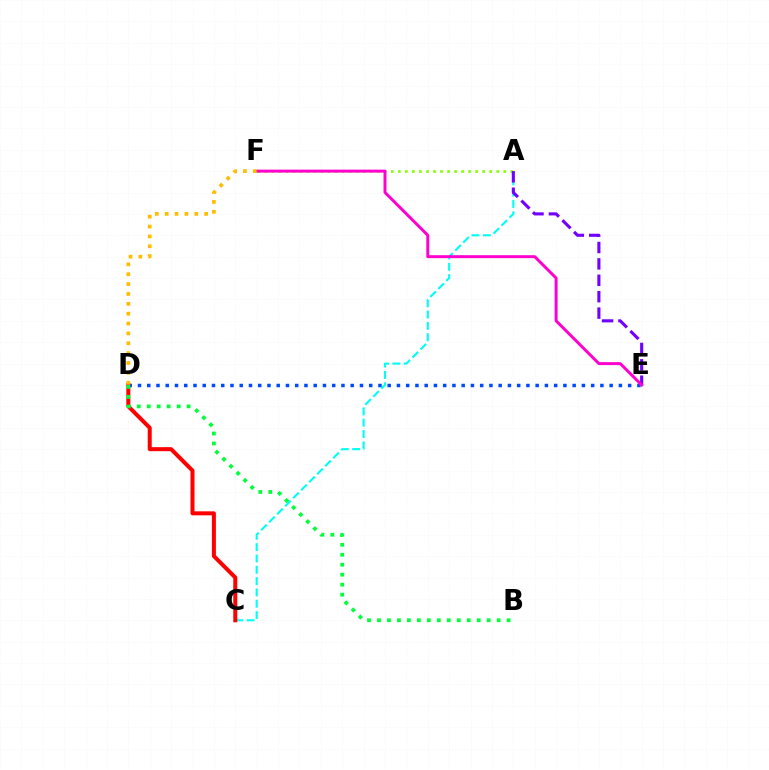{('A', 'C'): [{'color': '#00fff6', 'line_style': 'dashed', 'thickness': 1.54}], ('D', 'E'): [{'color': '#004bff', 'line_style': 'dotted', 'thickness': 2.51}], ('C', 'D'): [{'color': '#ff0000', 'line_style': 'solid', 'thickness': 2.88}], ('A', 'F'): [{'color': '#84ff00', 'line_style': 'dotted', 'thickness': 1.91}], ('A', 'E'): [{'color': '#7200ff', 'line_style': 'dashed', 'thickness': 2.23}], ('E', 'F'): [{'color': '#ff00cf', 'line_style': 'solid', 'thickness': 2.13}], ('B', 'D'): [{'color': '#00ff39', 'line_style': 'dotted', 'thickness': 2.71}], ('D', 'F'): [{'color': '#ffbd00', 'line_style': 'dotted', 'thickness': 2.68}]}